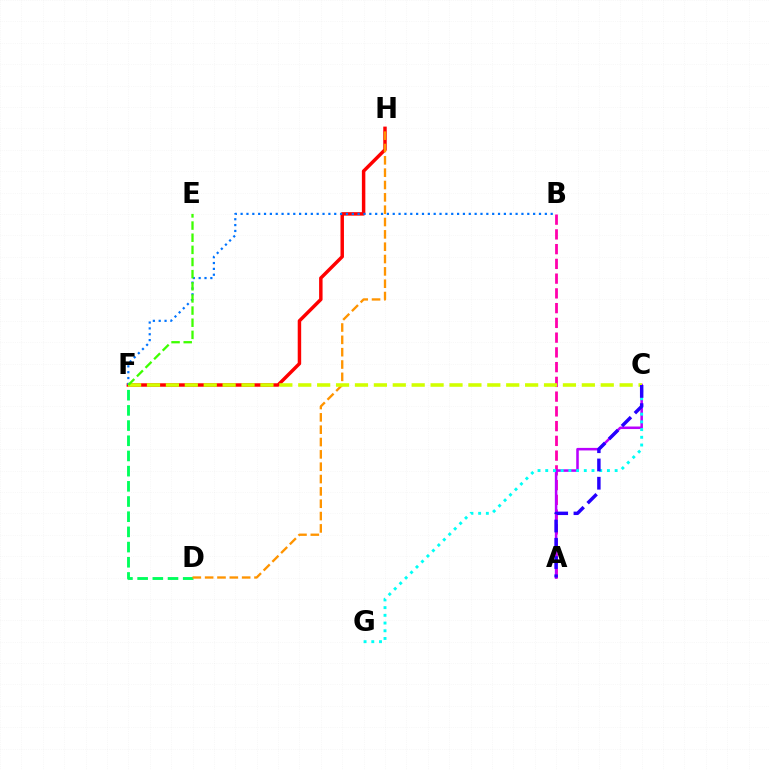{('A', 'B'): [{'color': '#ff00ac', 'line_style': 'dashed', 'thickness': 2.0}], ('A', 'C'): [{'color': '#b900ff', 'line_style': 'solid', 'thickness': 1.83}, {'color': '#2500ff', 'line_style': 'dashed', 'thickness': 2.48}], ('D', 'F'): [{'color': '#00ff5c', 'line_style': 'dashed', 'thickness': 2.06}], ('F', 'H'): [{'color': '#ff0000', 'line_style': 'solid', 'thickness': 2.49}], ('B', 'F'): [{'color': '#0074ff', 'line_style': 'dotted', 'thickness': 1.59}], ('D', 'H'): [{'color': '#ff9400', 'line_style': 'dashed', 'thickness': 1.68}], ('C', 'G'): [{'color': '#00fff6', 'line_style': 'dotted', 'thickness': 2.1}], ('C', 'F'): [{'color': '#d1ff00', 'line_style': 'dashed', 'thickness': 2.57}], ('E', 'F'): [{'color': '#3dff00', 'line_style': 'dashed', 'thickness': 1.65}]}